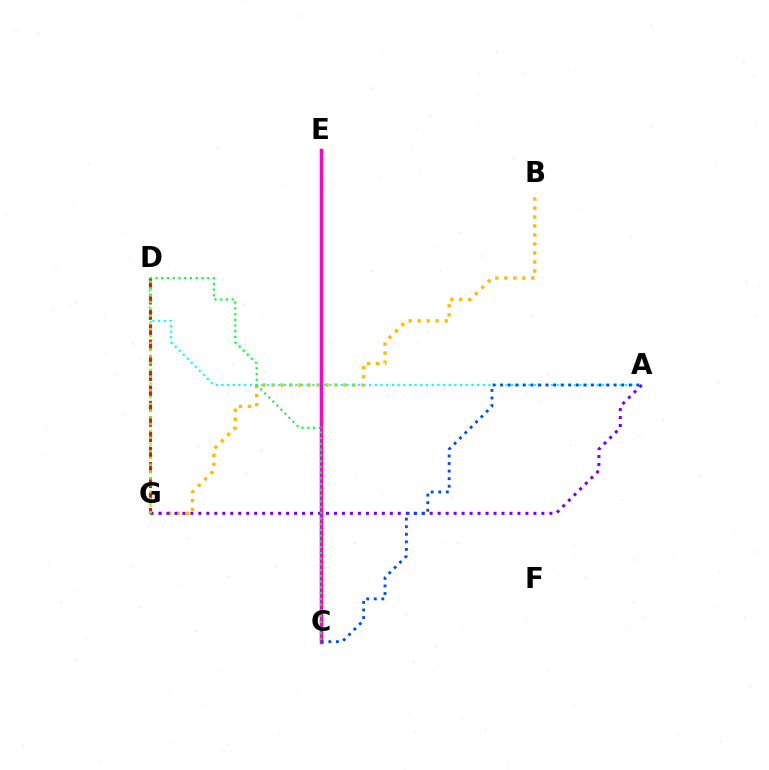{('C', 'E'): [{'color': '#ff00cf', 'line_style': 'solid', 'thickness': 2.52}], ('B', 'G'): [{'color': '#ffbd00', 'line_style': 'dotted', 'thickness': 2.44}], ('A', 'G'): [{'color': '#7200ff', 'line_style': 'dotted', 'thickness': 2.17}], ('A', 'D'): [{'color': '#00fff6', 'line_style': 'dotted', 'thickness': 1.54}], ('D', 'G'): [{'color': '#ff0000', 'line_style': 'dashed', 'thickness': 2.08}, {'color': '#84ff00', 'line_style': 'dotted', 'thickness': 1.84}], ('C', 'D'): [{'color': '#00ff39', 'line_style': 'dotted', 'thickness': 1.56}], ('A', 'C'): [{'color': '#004bff', 'line_style': 'dotted', 'thickness': 2.06}]}